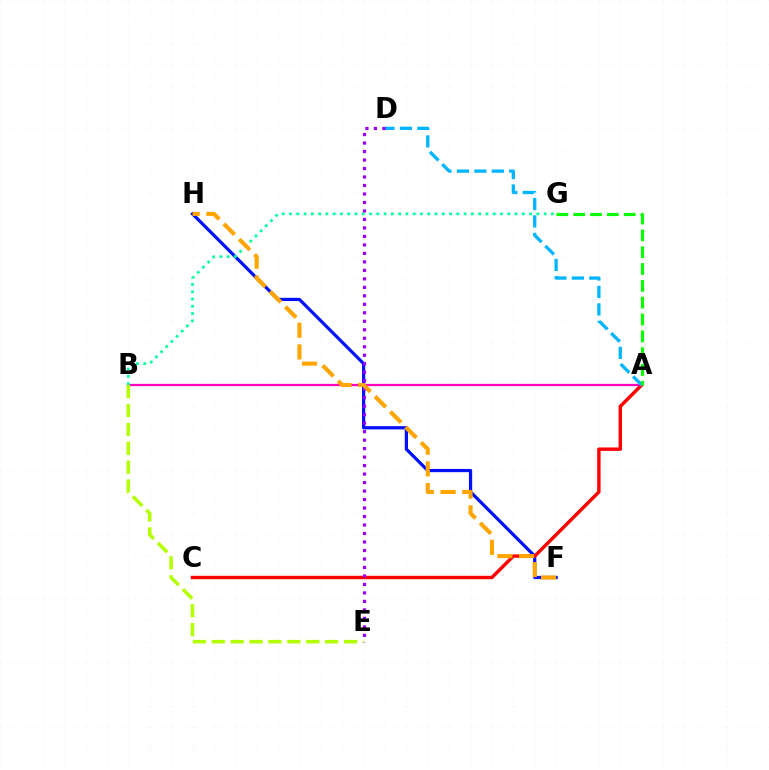{('F', 'H'): [{'color': '#0010ff', 'line_style': 'solid', 'thickness': 2.31}, {'color': '#ffa500', 'line_style': 'dashed', 'thickness': 2.95}], ('A', 'C'): [{'color': '#ff0000', 'line_style': 'solid', 'thickness': 2.46}], ('A', 'B'): [{'color': '#ff00bd', 'line_style': 'solid', 'thickness': 1.63}], ('B', 'E'): [{'color': '#b3ff00', 'line_style': 'dashed', 'thickness': 2.57}], ('B', 'G'): [{'color': '#00ff9d', 'line_style': 'dotted', 'thickness': 1.98}], ('A', 'D'): [{'color': '#00b5ff', 'line_style': 'dashed', 'thickness': 2.37}], ('D', 'E'): [{'color': '#9b00ff', 'line_style': 'dotted', 'thickness': 2.31}], ('A', 'G'): [{'color': '#08ff00', 'line_style': 'dashed', 'thickness': 2.29}]}